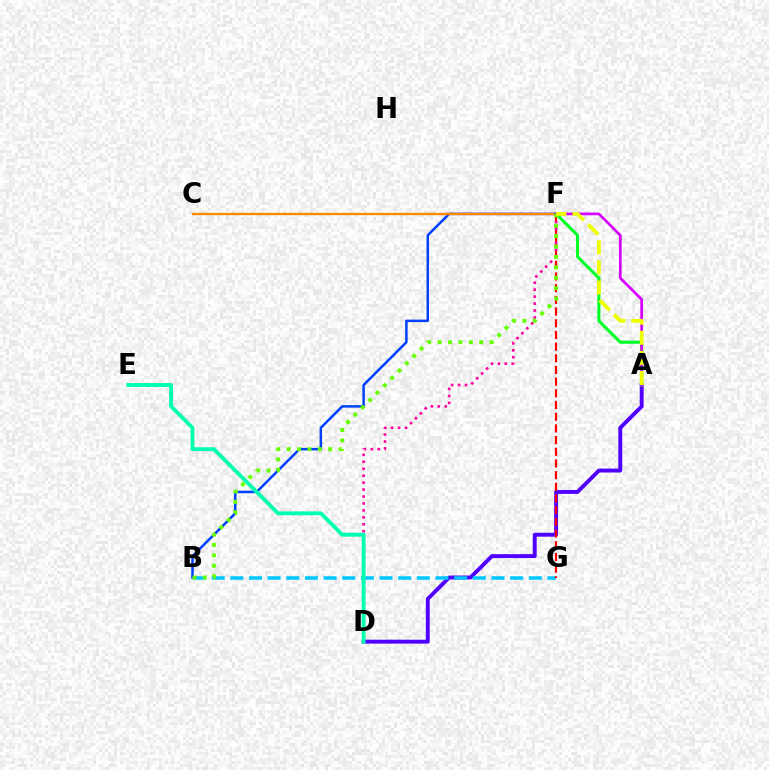{('B', 'F'): [{'color': '#003fff', 'line_style': 'solid', 'thickness': 1.79}, {'color': '#66ff00', 'line_style': 'dotted', 'thickness': 2.82}], ('A', 'D'): [{'color': '#4f00ff', 'line_style': 'solid', 'thickness': 2.81}], ('B', 'G'): [{'color': '#00c7ff', 'line_style': 'dashed', 'thickness': 2.53}], ('F', 'G'): [{'color': '#ff0000', 'line_style': 'dashed', 'thickness': 1.59}], ('C', 'F'): [{'color': '#ff8800', 'line_style': 'solid', 'thickness': 1.69}], ('D', 'F'): [{'color': '#ff00a0', 'line_style': 'dotted', 'thickness': 1.89}], ('A', 'F'): [{'color': '#00ff27', 'line_style': 'solid', 'thickness': 2.21}, {'color': '#d600ff', 'line_style': 'solid', 'thickness': 1.94}, {'color': '#eeff00', 'line_style': 'dashed', 'thickness': 2.73}], ('D', 'E'): [{'color': '#00ffaf', 'line_style': 'solid', 'thickness': 2.77}]}